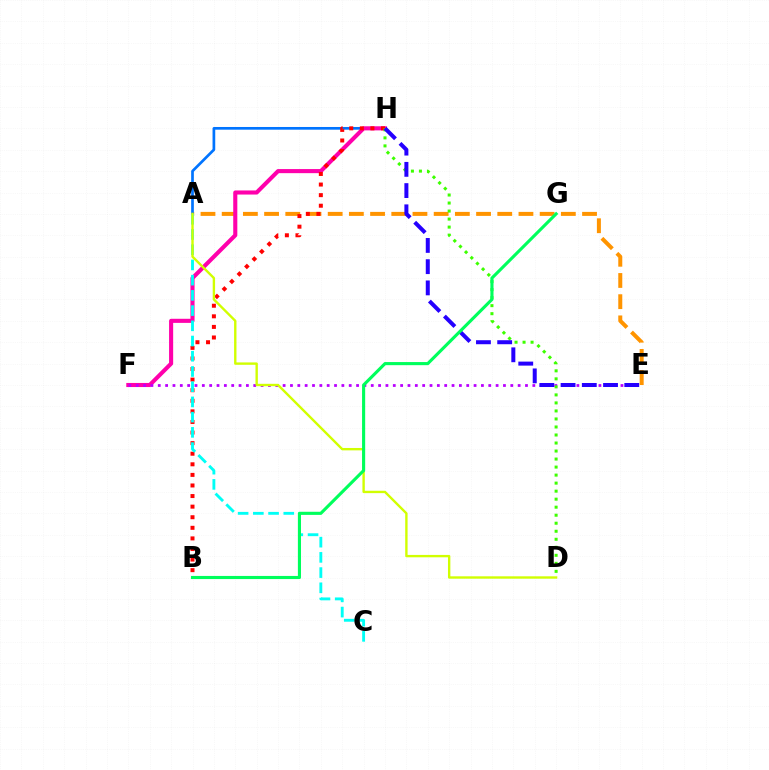{('A', 'E'): [{'color': '#ff9400', 'line_style': 'dashed', 'thickness': 2.88}], ('A', 'H'): [{'color': '#0074ff', 'line_style': 'solid', 'thickness': 1.94}], ('F', 'H'): [{'color': '#ff00ac', 'line_style': 'solid', 'thickness': 2.95}], ('E', 'F'): [{'color': '#b900ff', 'line_style': 'dotted', 'thickness': 2.0}], ('B', 'H'): [{'color': '#ff0000', 'line_style': 'dotted', 'thickness': 2.88}], ('A', 'C'): [{'color': '#00fff6', 'line_style': 'dashed', 'thickness': 2.07}], ('D', 'H'): [{'color': '#3dff00', 'line_style': 'dotted', 'thickness': 2.18}], ('A', 'D'): [{'color': '#d1ff00', 'line_style': 'solid', 'thickness': 1.71}], ('E', 'H'): [{'color': '#2500ff', 'line_style': 'dashed', 'thickness': 2.88}], ('B', 'G'): [{'color': '#00ff5c', 'line_style': 'solid', 'thickness': 2.24}]}